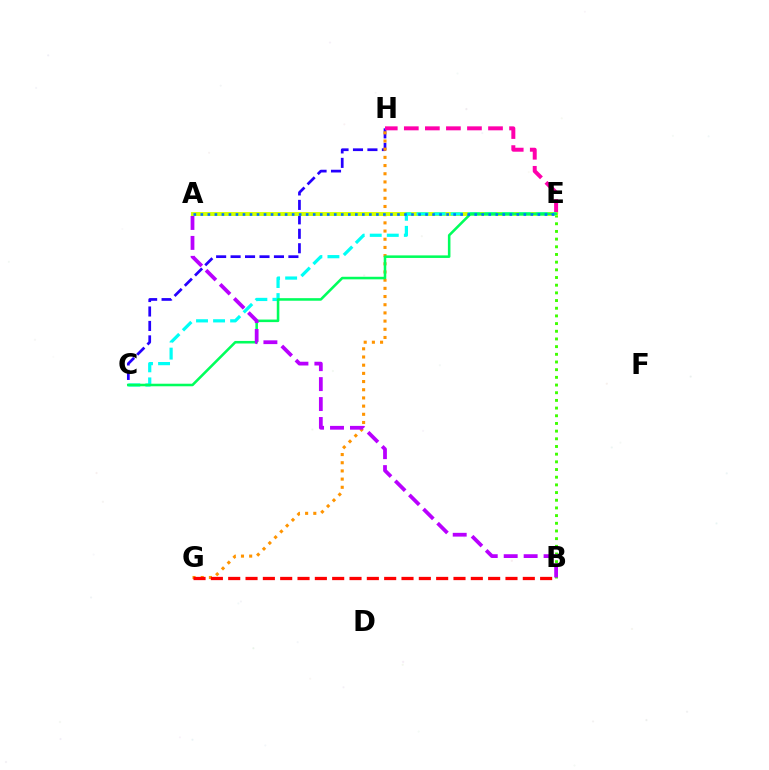{('C', 'H'): [{'color': '#2500ff', 'line_style': 'dashed', 'thickness': 1.96}], ('G', 'H'): [{'color': '#ff9400', 'line_style': 'dotted', 'thickness': 2.22}], ('B', 'E'): [{'color': '#3dff00', 'line_style': 'dotted', 'thickness': 2.09}], ('E', 'H'): [{'color': '#ff00ac', 'line_style': 'dashed', 'thickness': 2.86}], ('A', 'E'): [{'color': '#d1ff00', 'line_style': 'solid', 'thickness': 2.81}, {'color': '#0074ff', 'line_style': 'dotted', 'thickness': 1.91}], ('C', 'E'): [{'color': '#00fff6', 'line_style': 'dashed', 'thickness': 2.32}, {'color': '#00ff5c', 'line_style': 'solid', 'thickness': 1.84}], ('B', 'G'): [{'color': '#ff0000', 'line_style': 'dashed', 'thickness': 2.35}], ('A', 'B'): [{'color': '#b900ff', 'line_style': 'dashed', 'thickness': 2.71}]}